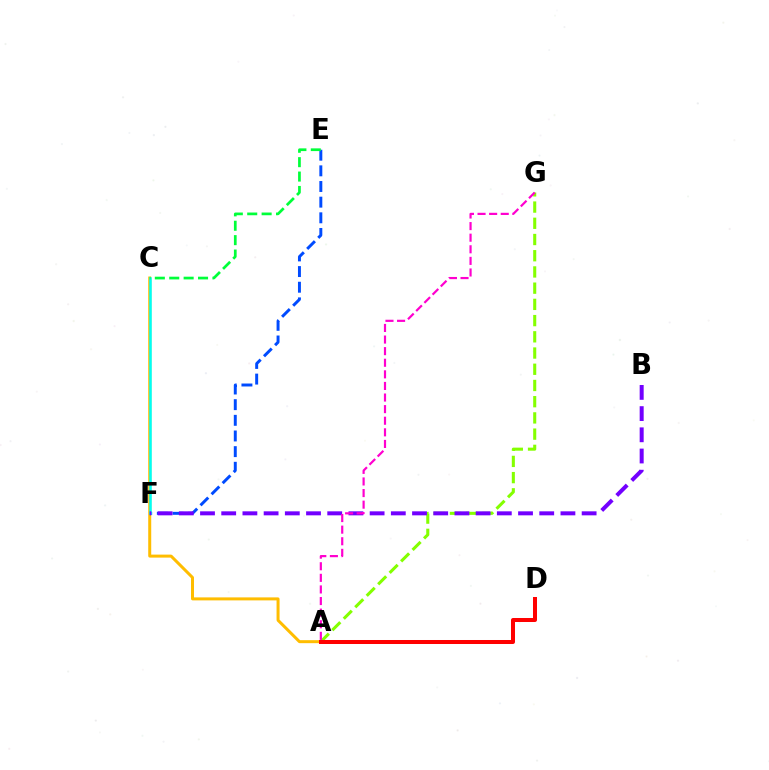{('A', 'C'): [{'color': '#ffbd00', 'line_style': 'solid', 'thickness': 2.16}], ('E', 'F'): [{'color': '#004bff', 'line_style': 'dashed', 'thickness': 2.13}], ('C', 'F'): [{'color': '#00fff6', 'line_style': 'solid', 'thickness': 1.81}], ('A', 'G'): [{'color': '#84ff00', 'line_style': 'dashed', 'thickness': 2.2}, {'color': '#ff00cf', 'line_style': 'dashed', 'thickness': 1.58}], ('B', 'F'): [{'color': '#7200ff', 'line_style': 'dashed', 'thickness': 2.88}], ('C', 'E'): [{'color': '#00ff39', 'line_style': 'dashed', 'thickness': 1.96}], ('A', 'D'): [{'color': '#ff0000', 'line_style': 'solid', 'thickness': 2.89}]}